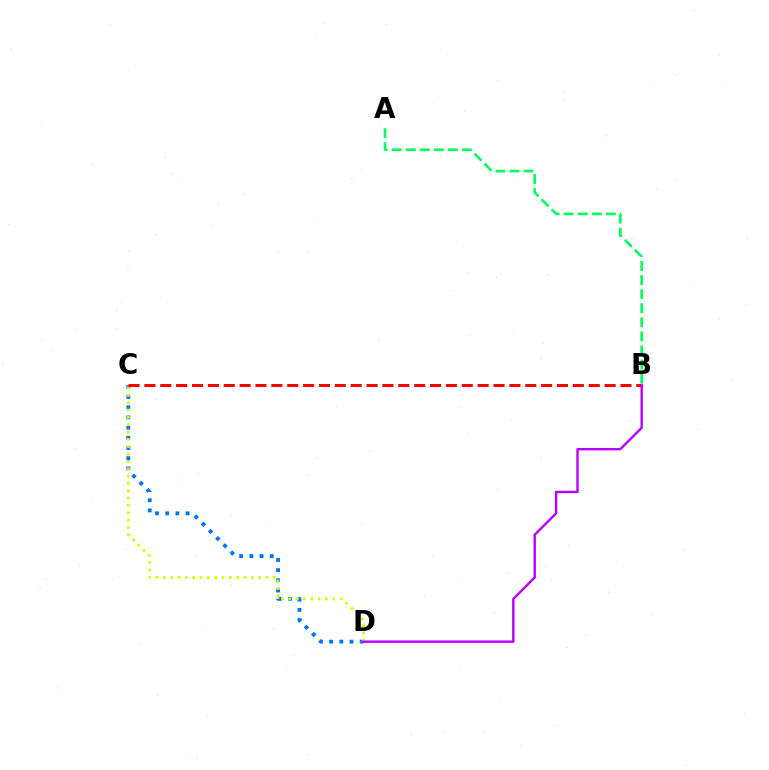{('C', 'D'): [{'color': '#0074ff', 'line_style': 'dotted', 'thickness': 2.77}, {'color': '#d1ff00', 'line_style': 'dotted', 'thickness': 1.99}], ('A', 'B'): [{'color': '#00ff5c', 'line_style': 'dashed', 'thickness': 1.91}], ('B', 'C'): [{'color': '#ff0000', 'line_style': 'dashed', 'thickness': 2.16}], ('B', 'D'): [{'color': '#b900ff', 'line_style': 'solid', 'thickness': 1.73}]}